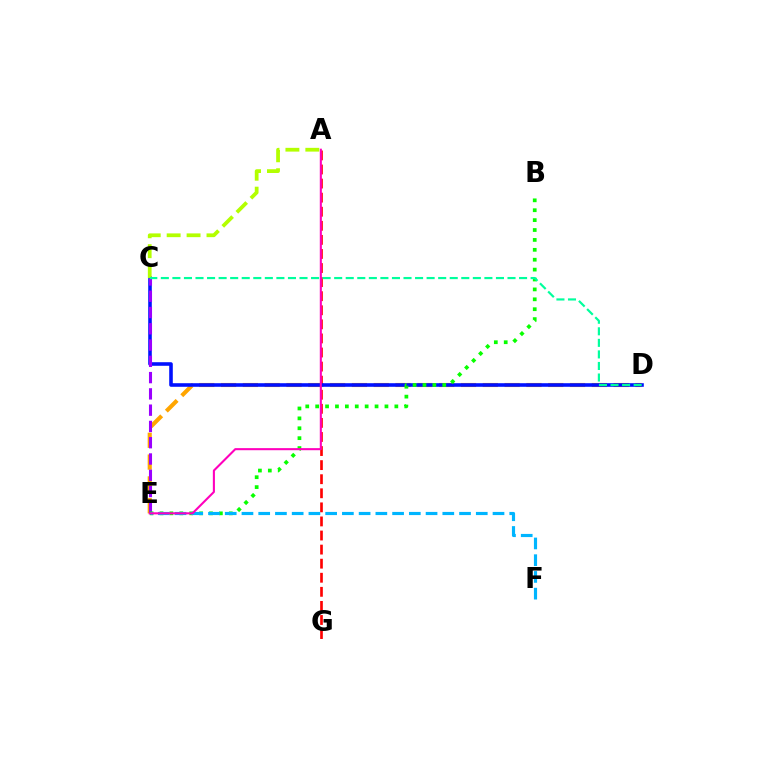{('D', 'E'): [{'color': '#ffa500', 'line_style': 'dashed', 'thickness': 2.96}], ('A', 'G'): [{'color': '#ff0000', 'line_style': 'dashed', 'thickness': 1.91}], ('C', 'D'): [{'color': '#0010ff', 'line_style': 'solid', 'thickness': 2.58}, {'color': '#00ff9d', 'line_style': 'dashed', 'thickness': 1.57}], ('C', 'E'): [{'color': '#9b00ff', 'line_style': 'dashed', 'thickness': 2.21}], ('B', 'E'): [{'color': '#08ff00', 'line_style': 'dotted', 'thickness': 2.69}], ('E', 'F'): [{'color': '#00b5ff', 'line_style': 'dashed', 'thickness': 2.27}], ('A', 'E'): [{'color': '#ff00bd', 'line_style': 'solid', 'thickness': 1.5}], ('A', 'C'): [{'color': '#b3ff00', 'line_style': 'dashed', 'thickness': 2.71}]}